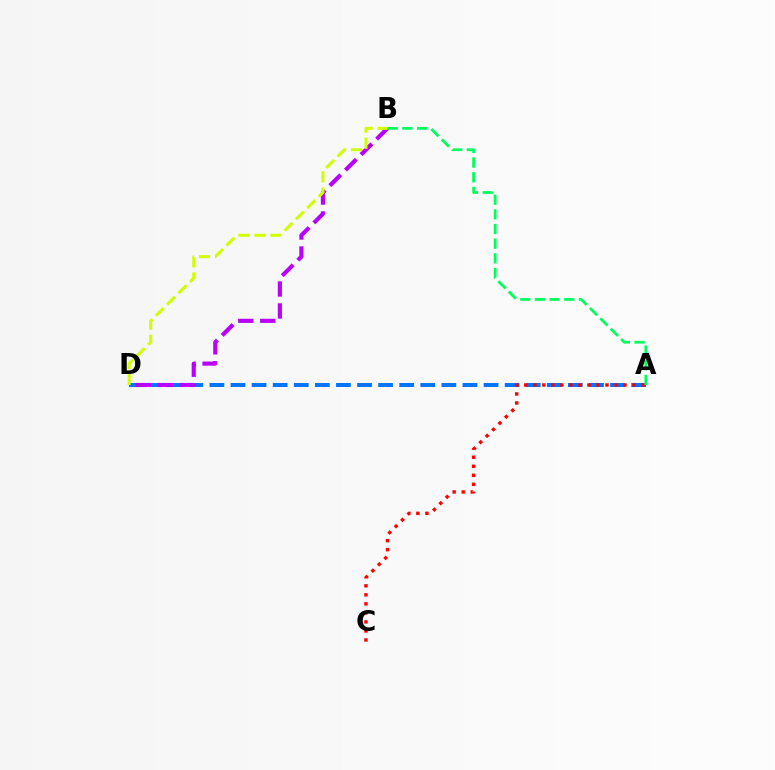{('A', 'D'): [{'color': '#0074ff', 'line_style': 'dashed', 'thickness': 2.86}], ('B', 'D'): [{'color': '#b900ff', 'line_style': 'dashed', 'thickness': 2.99}, {'color': '#d1ff00', 'line_style': 'dashed', 'thickness': 2.18}], ('A', 'C'): [{'color': '#ff0000', 'line_style': 'dotted', 'thickness': 2.45}], ('A', 'B'): [{'color': '#00ff5c', 'line_style': 'dashed', 'thickness': 1.99}]}